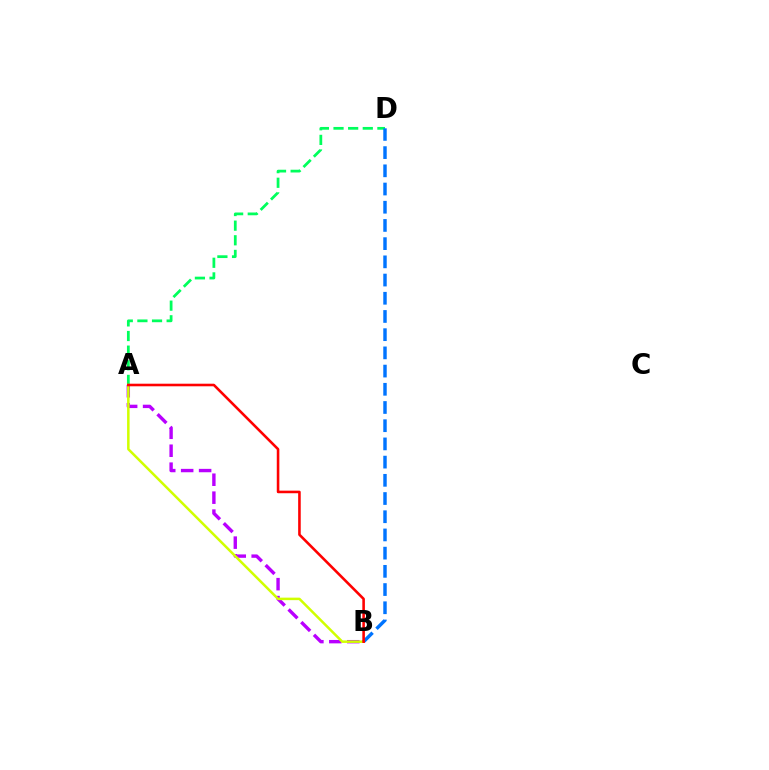{('A', 'D'): [{'color': '#00ff5c', 'line_style': 'dashed', 'thickness': 1.99}], ('A', 'B'): [{'color': '#b900ff', 'line_style': 'dashed', 'thickness': 2.44}, {'color': '#d1ff00', 'line_style': 'solid', 'thickness': 1.81}, {'color': '#ff0000', 'line_style': 'solid', 'thickness': 1.86}], ('B', 'D'): [{'color': '#0074ff', 'line_style': 'dashed', 'thickness': 2.47}]}